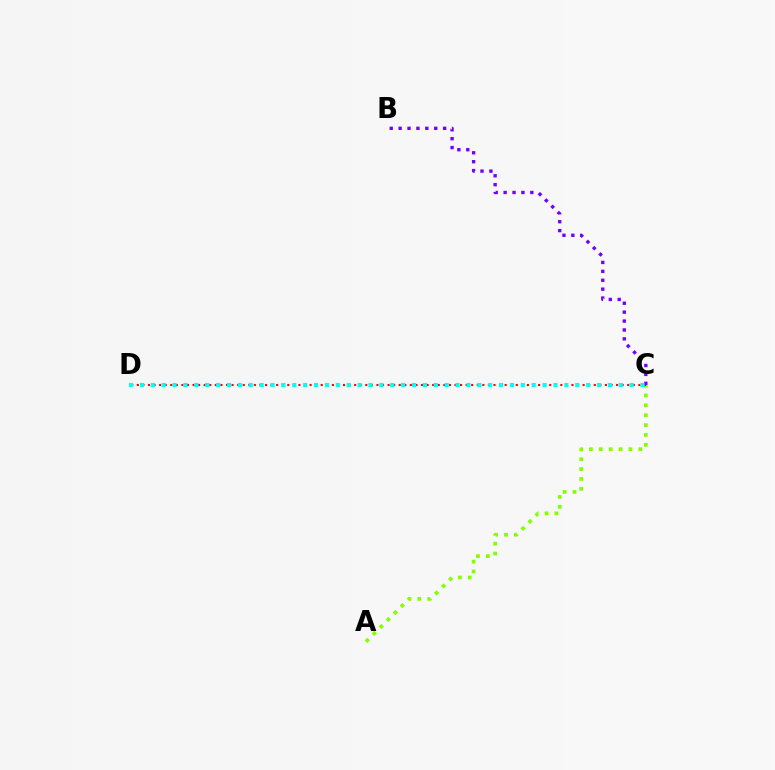{('A', 'C'): [{'color': '#84ff00', 'line_style': 'dotted', 'thickness': 2.68}], ('C', 'D'): [{'color': '#ff0000', 'line_style': 'dotted', 'thickness': 1.51}, {'color': '#00fff6', 'line_style': 'dotted', 'thickness': 2.96}], ('B', 'C'): [{'color': '#7200ff', 'line_style': 'dotted', 'thickness': 2.42}]}